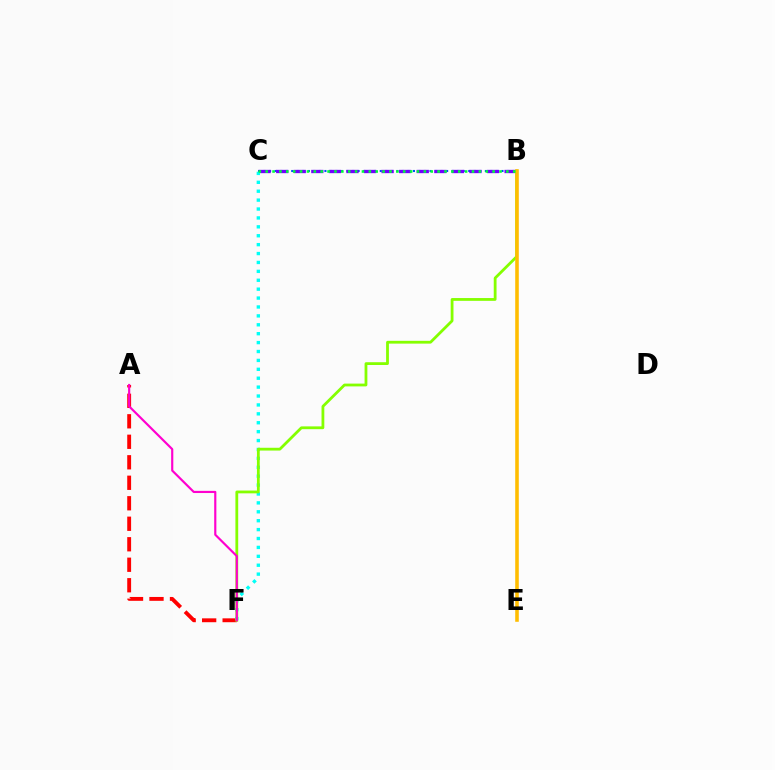{('B', 'C'): [{'color': '#004bff', 'line_style': 'dotted', 'thickness': 1.5}, {'color': '#7200ff', 'line_style': 'dashed', 'thickness': 2.39}, {'color': '#00ff39', 'line_style': 'dotted', 'thickness': 1.87}], ('A', 'F'): [{'color': '#ff0000', 'line_style': 'dashed', 'thickness': 2.78}, {'color': '#ff00cf', 'line_style': 'solid', 'thickness': 1.56}], ('C', 'F'): [{'color': '#00fff6', 'line_style': 'dotted', 'thickness': 2.42}], ('B', 'F'): [{'color': '#84ff00', 'line_style': 'solid', 'thickness': 2.01}], ('B', 'E'): [{'color': '#ffbd00', 'line_style': 'solid', 'thickness': 2.57}]}